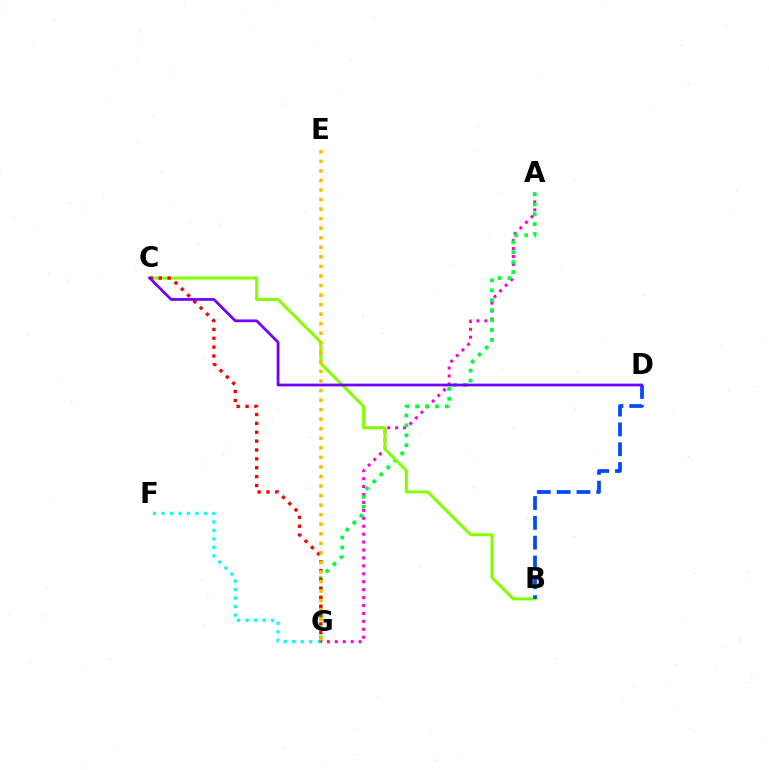{('F', 'G'): [{'color': '#00fff6', 'line_style': 'dotted', 'thickness': 2.31}], ('A', 'G'): [{'color': '#ff00cf', 'line_style': 'dotted', 'thickness': 2.15}, {'color': '#00ff39', 'line_style': 'dotted', 'thickness': 2.69}], ('B', 'C'): [{'color': '#84ff00', 'line_style': 'solid', 'thickness': 2.18}], ('C', 'G'): [{'color': '#ff0000', 'line_style': 'dotted', 'thickness': 2.41}], ('E', 'G'): [{'color': '#ffbd00', 'line_style': 'dotted', 'thickness': 2.59}], ('B', 'D'): [{'color': '#004bff', 'line_style': 'dashed', 'thickness': 2.69}], ('C', 'D'): [{'color': '#7200ff', 'line_style': 'solid', 'thickness': 1.98}]}